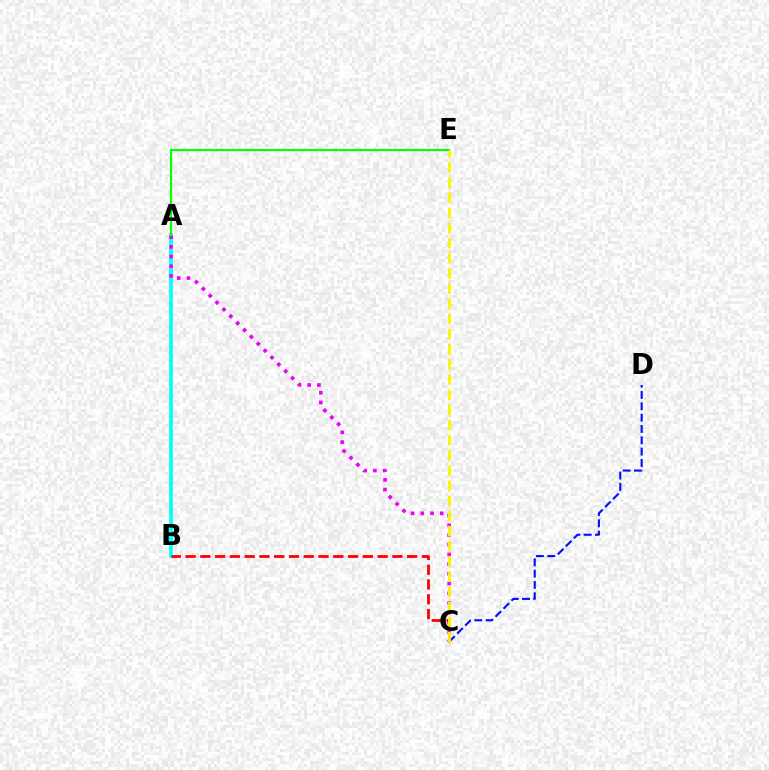{('C', 'D'): [{'color': '#0010ff', 'line_style': 'dashed', 'thickness': 1.54}], ('A', 'B'): [{'color': '#00fff6', 'line_style': 'solid', 'thickness': 2.66}], ('B', 'C'): [{'color': '#ff0000', 'line_style': 'dashed', 'thickness': 2.01}], ('A', 'C'): [{'color': '#ee00ff', 'line_style': 'dotted', 'thickness': 2.64}], ('A', 'E'): [{'color': '#08ff00', 'line_style': 'solid', 'thickness': 1.57}], ('C', 'E'): [{'color': '#fcf500', 'line_style': 'dashed', 'thickness': 2.06}]}